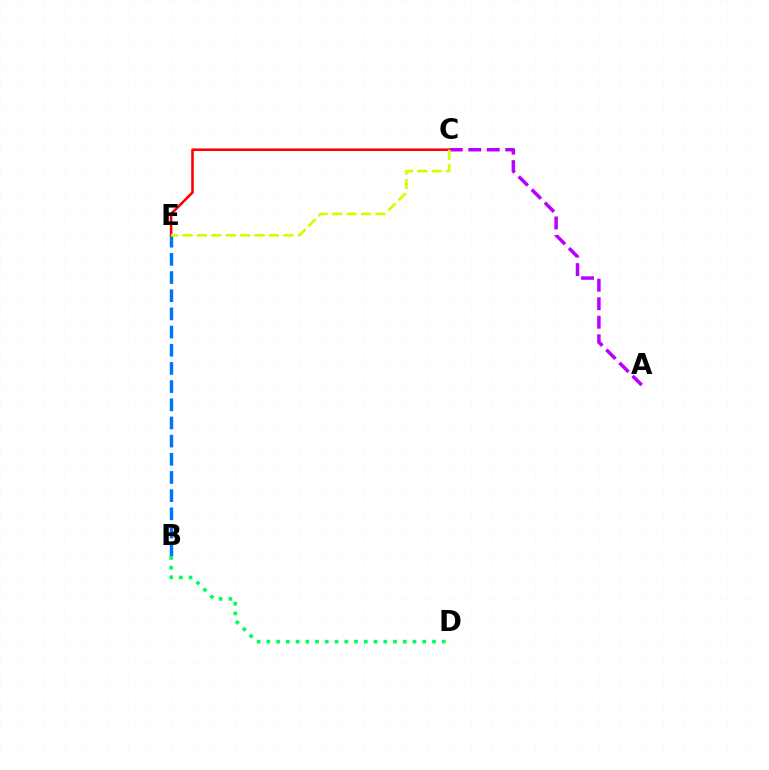{('B', 'E'): [{'color': '#0074ff', 'line_style': 'dashed', 'thickness': 2.47}], ('A', 'C'): [{'color': '#b900ff', 'line_style': 'dashed', 'thickness': 2.51}], ('C', 'E'): [{'color': '#ff0000', 'line_style': 'solid', 'thickness': 1.84}, {'color': '#d1ff00', 'line_style': 'dashed', 'thickness': 1.96}], ('B', 'D'): [{'color': '#00ff5c', 'line_style': 'dotted', 'thickness': 2.65}]}